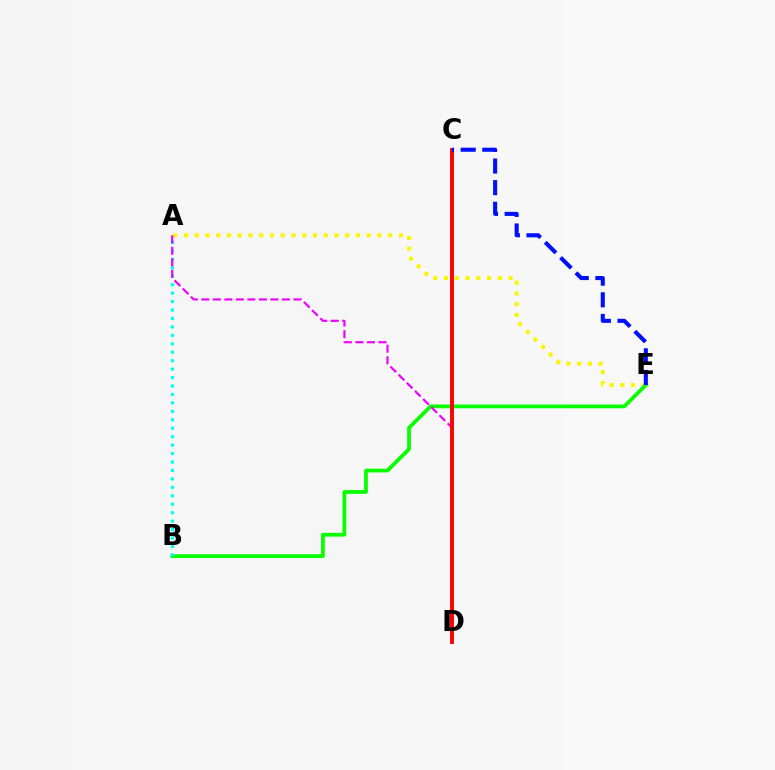{('A', 'E'): [{'color': '#fcf500', 'line_style': 'dotted', 'thickness': 2.92}], ('B', 'E'): [{'color': '#08ff00', 'line_style': 'solid', 'thickness': 2.71}], ('A', 'B'): [{'color': '#00fff6', 'line_style': 'dotted', 'thickness': 2.29}], ('A', 'D'): [{'color': '#ee00ff', 'line_style': 'dashed', 'thickness': 1.57}], ('C', 'D'): [{'color': '#ff0000', 'line_style': 'solid', 'thickness': 2.8}], ('C', 'E'): [{'color': '#0010ff', 'line_style': 'dashed', 'thickness': 2.94}]}